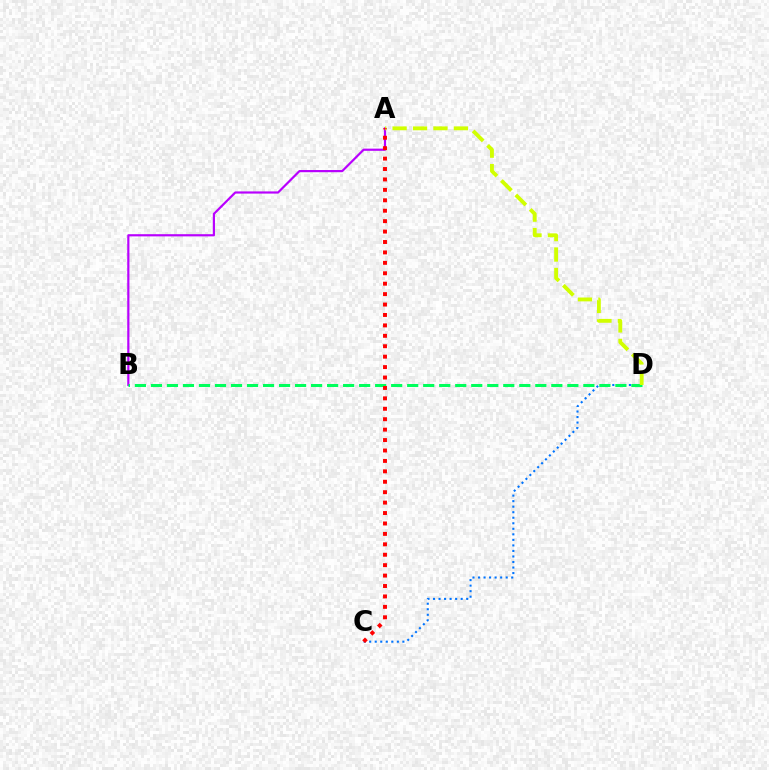{('A', 'B'): [{'color': '#b900ff', 'line_style': 'solid', 'thickness': 1.57}], ('C', 'D'): [{'color': '#0074ff', 'line_style': 'dotted', 'thickness': 1.5}], ('B', 'D'): [{'color': '#00ff5c', 'line_style': 'dashed', 'thickness': 2.18}], ('A', 'D'): [{'color': '#d1ff00', 'line_style': 'dashed', 'thickness': 2.77}], ('A', 'C'): [{'color': '#ff0000', 'line_style': 'dotted', 'thickness': 2.83}]}